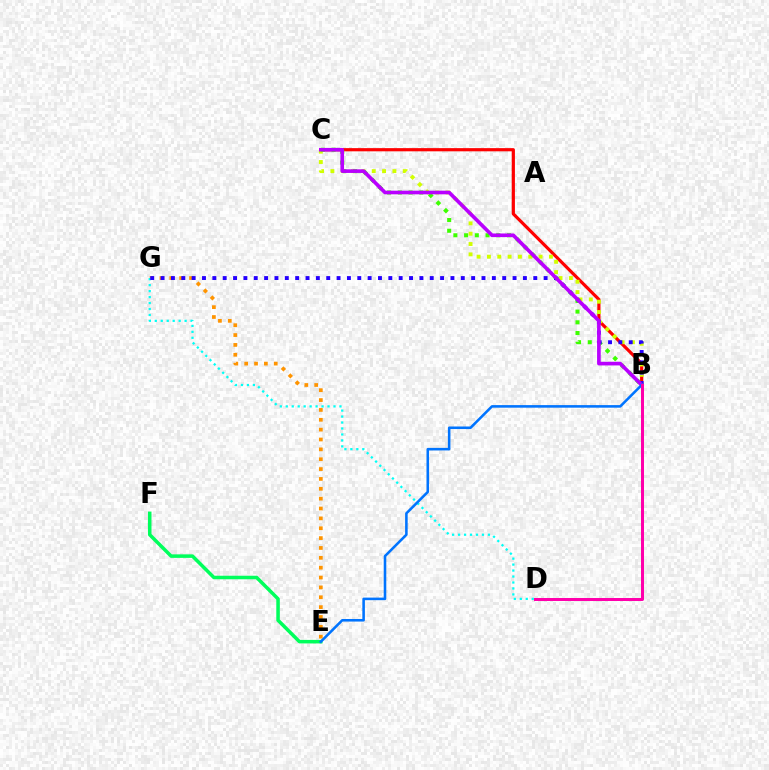{('B', 'C'): [{'color': '#ff0000', 'line_style': 'solid', 'thickness': 2.29}, {'color': '#d1ff00', 'line_style': 'dotted', 'thickness': 2.81}, {'color': '#3dff00', 'line_style': 'dotted', 'thickness': 2.91}, {'color': '#b900ff', 'line_style': 'solid', 'thickness': 2.62}], ('E', 'G'): [{'color': '#ff9400', 'line_style': 'dotted', 'thickness': 2.68}], ('D', 'G'): [{'color': '#00fff6', 'line_style': 'dotted', 'thickness': 1.62}], ('E', 'F'): [{'color': '#00ff5c', 'line_style': 'solid', 'thickness': 2.53}], ('B', 'G'): [{'color': '#2500ff', 'line_style': 'dotted', 'thickness': 2.81}], ('B', 'E'): [{'color': '#0074ff', 'line_style': 'solid', 'thickness': 1.85}], ('B', 'D'): [{'color': '#ff00ac', 'line_style': 'solid', 'thickness': 2.16}]}